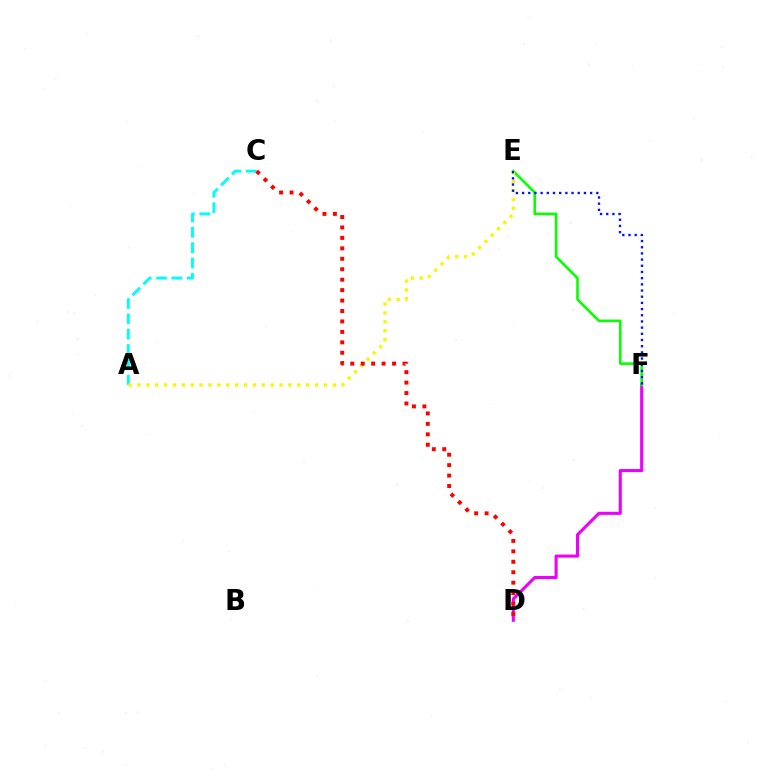{('A', 'C'): [{'color': '#00fff6', 'line_style': 'dashed', 'thickness': 2.09}], ('D', 'F'): [{'color': '#ee00ff', 'line_style': 'solid', 'thickness': 2.21}], ('E', 'F'): [{'color': '#08ff00', 'line_style': 'solid', 'thickness': 1.86}, {'color': '#0010ff', 'line_style': 'dotted', 'thickness': 1.68}], ('A', 'E'): [{'color': '#fcf500', 'line_style': 'dotted', 'thickness': 2.41}], ('C', 'D'): [{'color': '#ff0000', 'line_style': 'dotted', 'thickness': 2.84}]}